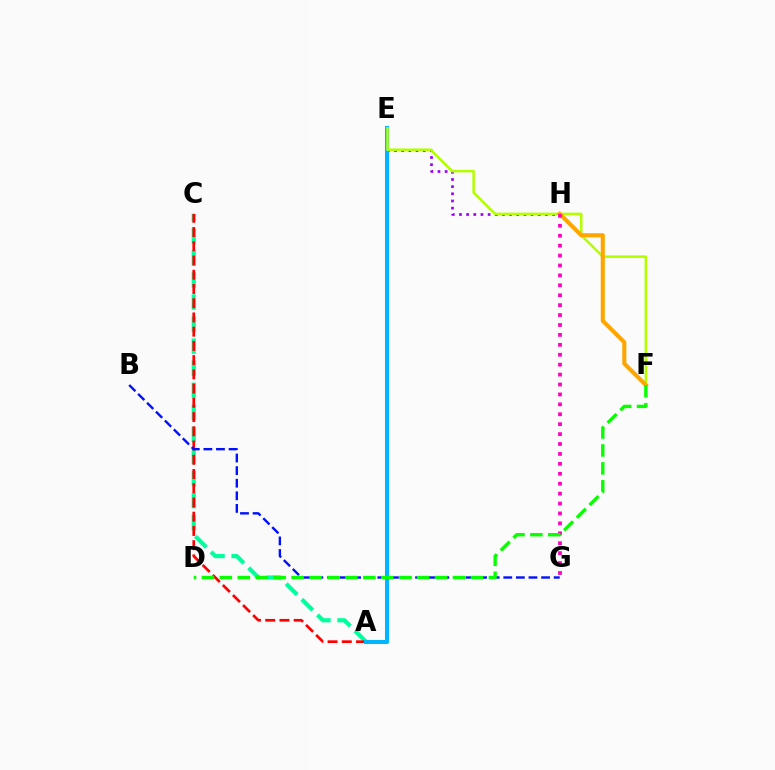{('A', 'C'): [{'color': '#00ff9d', 'line_style': 'dashed', 'thickness': 3.0}, {'color': '#ff0000', 'line_style': 'dashed', 'thickness': 1.93}], ('E', 'H'): [{'color': '#9b00ff', 'line_style': 'dotted', 'thickness': 1.95}], ('A', 'E'): [{'color': '#00b5ff', 'line_style': 'solid', 'thickness': 2.92}], ('B', 'G'): [{'color': '#0010ff', 'line_style': 'dashed', 'thickness': 1.71}], ('E', 'F'): [{'color': '#b3ff00', 'line_style': 'solid', 'thickness': 1.82}], ('F', 'H'): [{'color': '#ffa500', 'line_style': 'solid', 'thickness': 2.95}], ('G', 'H'): [{'color': '#ff00bd', 'line_style': 'dotted', 'thickness': 2.7}], ('D', 'F'): [{'color': '#08ff00', 'line_style': 'dashed', 'thickness': 2.44}]}